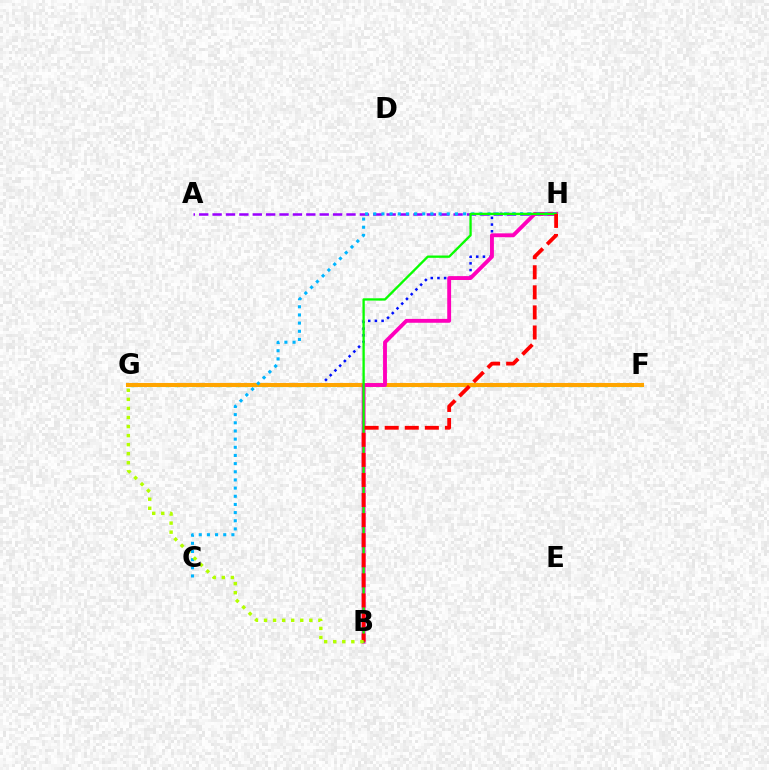{('F', 'G'): [{'color': '#00ff9d', 'line_style': 'dotted', 'thickness': 2.38}, {'color': '#ffa500', 'line_style': 'solid', 'thickness': 2.93}], ('G', 'H'): [{'color': '#0010ff', 'line_style': 'dotted', 'thickness': 1.82}], ('A', 'H'): [{'color': '#9b00ff', 'line_style': 'dashed', 'thickness': 1.82}], ('B', 'H'): [{'color': '#ff00bd', 'line_style': 'solid', 'thickness': 2.78}, {'color': '#08ff00', 'line_style': 'solid', 'thickness': 1.67}, {'color': '#ff0000', 'line_style': 'dashed', 'thickness': 2.73}], ('C', 'H'): [{'color': '#00b5ff', 'line_style': 'dotted', 'thickness': 2.22}], ('B', 'G'): [{'color': '#b3ff00', 'line_style': 'dotted', 'thickness': 2.46}]}